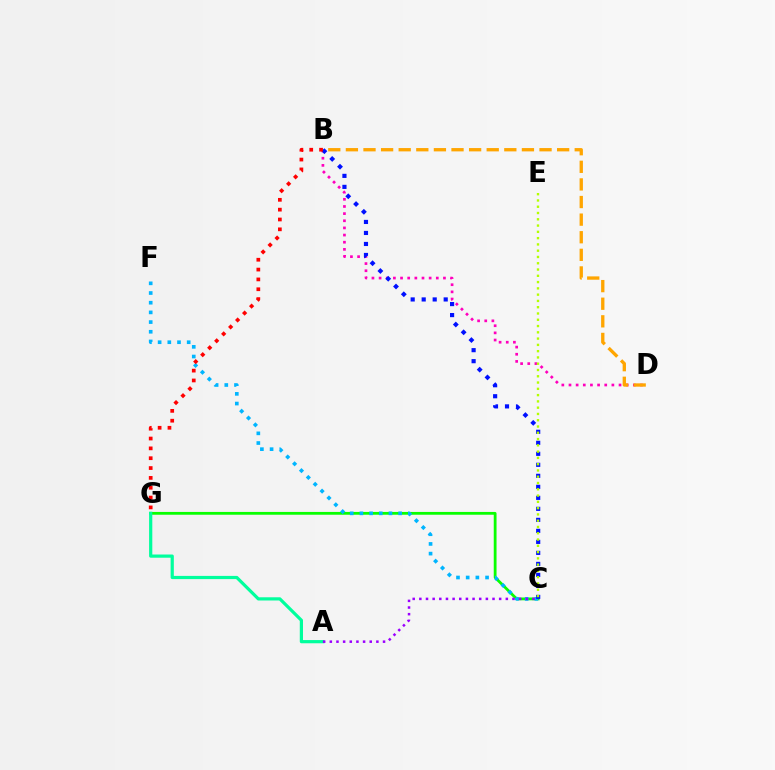{('B', 'D'): [{'color': '#ff00bd', 'line_style': 'dotted', 'thickness': 1.94}, {'color': '#ffa500', 'line_style': 'dashed', 'thickness': 2.39}], ('C', 'G'): [{'color': '#08ff00', 'line_style': 'solid', 'thickness': 2.01}], ('C', 'F'): [{'color': '#00b5ff', 'line_style': 'dotted', 'thickness': 2.63}], ('B', 'C'): [{'color': '#0010ff', 'line_style': 'dotted', 'thickness': 2.99}], ('C', 'E'): [{'color': '#b3ff00', 'line_style': 'dotted', 'thickness': 1.71}], ('A', 'G'): [{'color': '#00ff9d', 'line_style': 'solid', 'thickness': 2.31}], ('B', 'G'): [{'color': '#ff0000', 'line_style': 'dotted', 'thickness': 2.67}], ('A', 'C'): [{'color': '#9b00ff', 'line_style': 'dotted', 'thickness': 1.81}]}